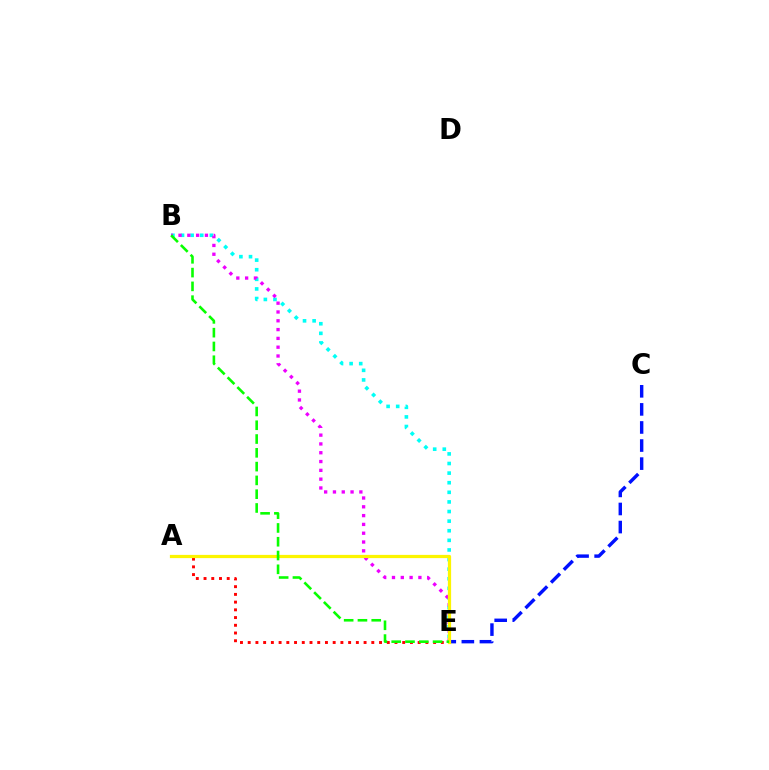{('C', 'E'): [{'color': '#0010ff', 'line_style': 'dashed', 'thickness': 2.46}], ('B', 'E'): [{'color': '#00fff6', 'line_style': 'dotted', 'thickness': 2.61}, {'color': '#ee00ff', 'line_style': 'dotted', 'thickness': 2.39}, {'color': '#08ff00', 'line_style': 'dashed', 'thickness': 1.87}], ('A', 'E'): [{'color': '#ff0000', 'line_style': 'dotted', 'thickness': 2.1}, {'color': '#fcf500', 'line_style': 'solid', 'thickness': 2.32}]}